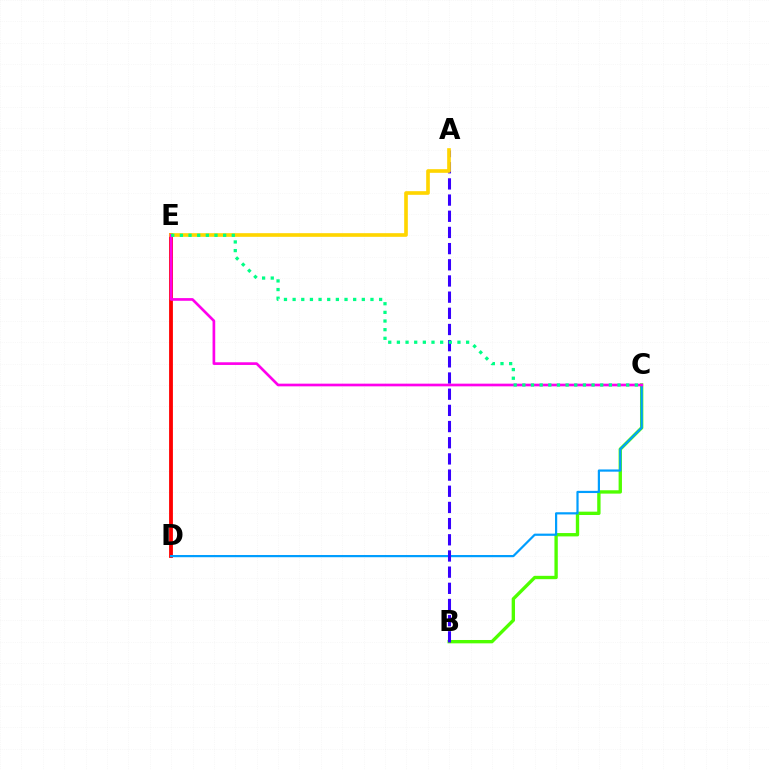{('B', 'C'): [{'color': '#4fff00', 'line_style': 'solid', 'thickness': 2.41}], ('D', 'E'): [{'color': '#ff0000', 'line_style': 'solid', 'thickness': 2.74}], ('C', 'D'): [{'color': '#009eff', 'line_style': 'solid', 'thickness': 1.59}], ('A', 'B'): [{'color': '#3700ff', 'line_style': 'dashed', 'thickness': 2.2}], ('A', 'E'): [{'color': '#ffd500', 'line_style': 'solid', 'thickness': 2.63}], ('C', 'E'): [{'color': '#ff00ed', 'line_style': 'solid', 'thickness': 1.93}, {'color': '#00ff86', 'line_style': 'dotted', 'thickness': 2.35}]}